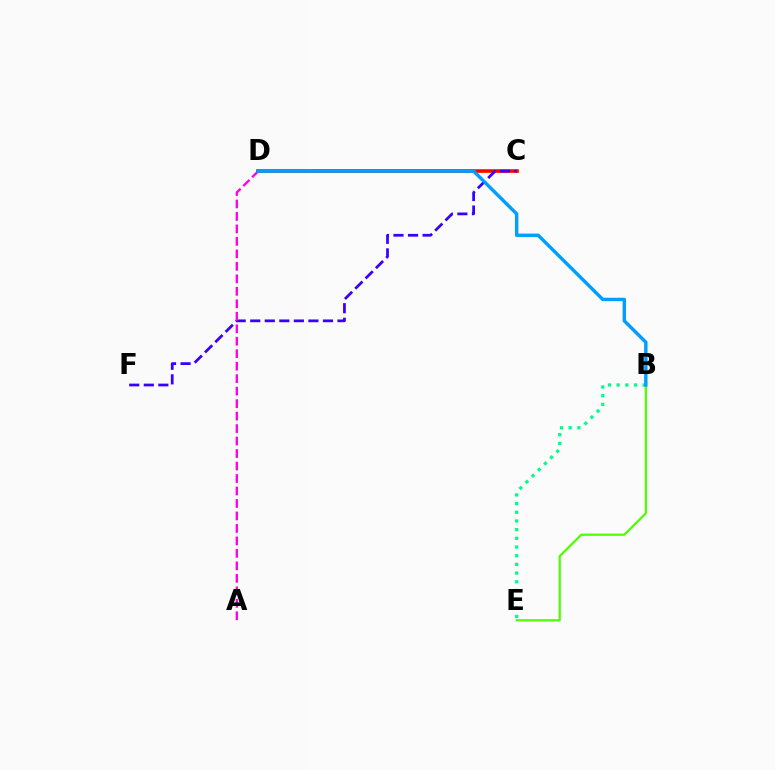{('C', 'D'): [{'color': '#ffd500', 'line_style': 'solid', 'thickness': 2.17}, {'color': '#ff0000', 'line_style': 'solid', 'thickness': 2.53}], ('B', 'E'): [{'color': '#00ff86', 'line_style': 'dotted', 'thickness': 2.36}, {'color': '#4fff00', 'line_style': 'solid', 'thickness': 1.6}], ('C', 'F'): [{'color': '#3700ff', 'line_style': 'dashed', 'thickness': 1.98}], ('A', 'D'): [{'color': '#ff00ed', 'line_style': 'dashed', 'thickness': 1.7}], ('B', 'D'): [{'color': '#009eff', 'line_style': 'solid', 'thickness': 2.45}]}